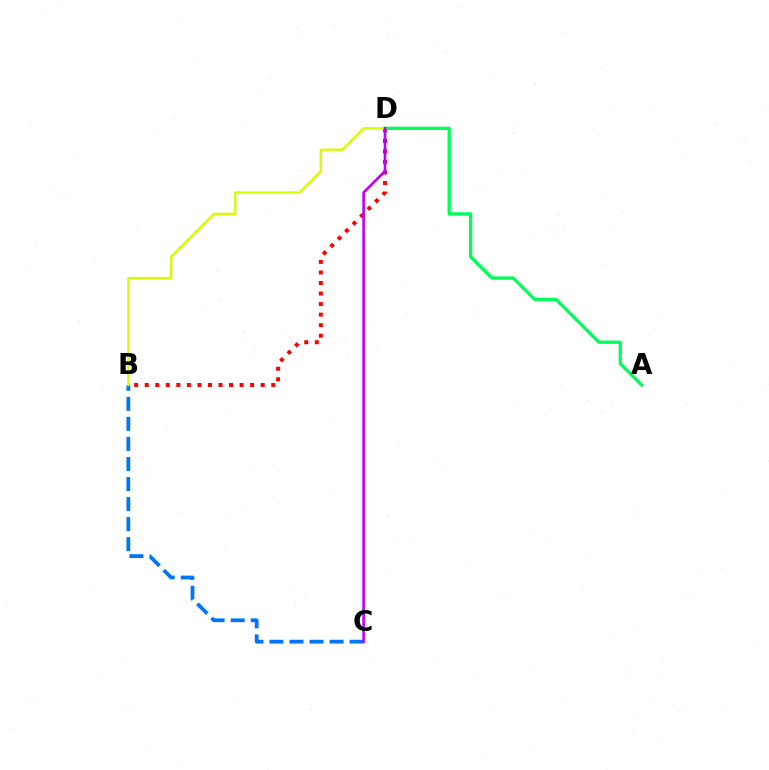{('B', 'D'): [{'color': '#ff0000', 'line_style': 'dotted', 'thickness': 2.86}, {'color': '#d1ff00', 'line_style': 'solid', 'thickness': 1.7}], ('B', 'C'): [{'color': '#0074ff', 'line_style': 'dashed', 'thickness': 2.72}], ('A', 'D'): [{'color': '#00ff5c', 'line_style': 'solid', 'thickness': 2.38}], ('C', 'D'): [{'color': '#b900ff', 'line_style': 'solid', 'thickness': 1.87}]}